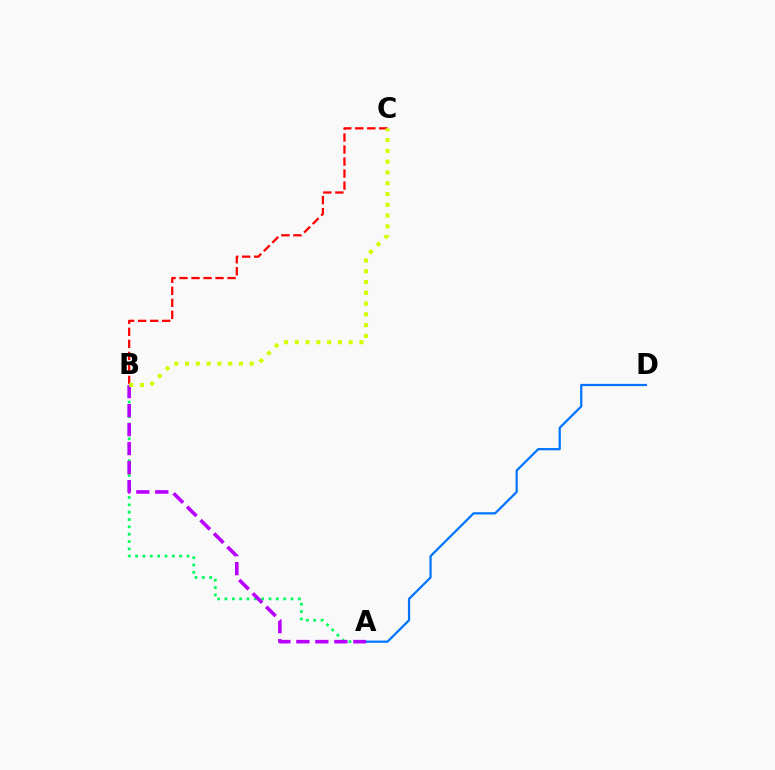{('A', 'D'): [{'color': '#0074ff', 'line_style': 'solid', 'thickness': 1.6}], ('A', 'B'): [{'color': '#00ff5c', 'line_style': 'dotted', 'thickness': 1.99}, {'color': '#b900ff', 'line_style': 'dashed', 'thickness': 2.58}], ('B', 'C'): [{'color': '#ff0000', 'line_style': 'dashed', 'thickness': 1.63}, {'color': '#d1ff00', 'line_style': 'dotted', 'thickness': 2.93}]}